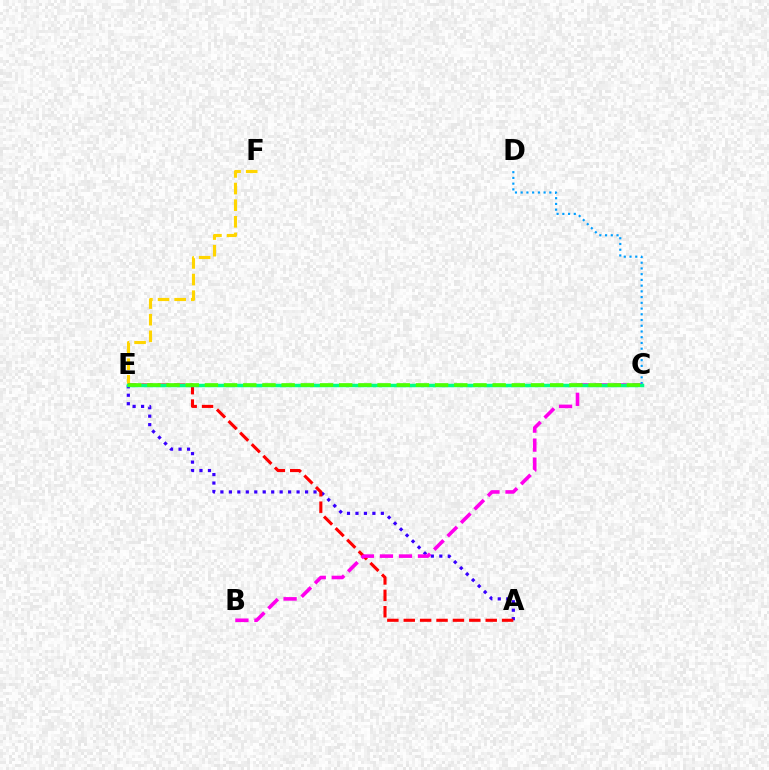{('E', 'F'): [{'color': '#ffd500', 'line_style': 'dashed', 'thickness': 2.26}], ('A', 'E'): [{'color': '#3700ff', 'line_style': 'dotted', 'thickness': 2.3}, {'color': '#ff0000', 'line_style': 'dashed', 'thickness': 2.23}], ('C', 'D'): [{'color': '#009eff', 'line_style': 'dotted', 'thickness': 1.56}], ('B', 'C'): [{'color': '#ff00ed', 'line_style': 'dashed', 'thickness': 2.58}], ('C', 'E'): [{'color': '#00ff86', 'line_style': 'solid', 'thickness': 2.52}, {'color': '#4fff00', 'line_style': 'dashed', 'thickness': 2.61}]}